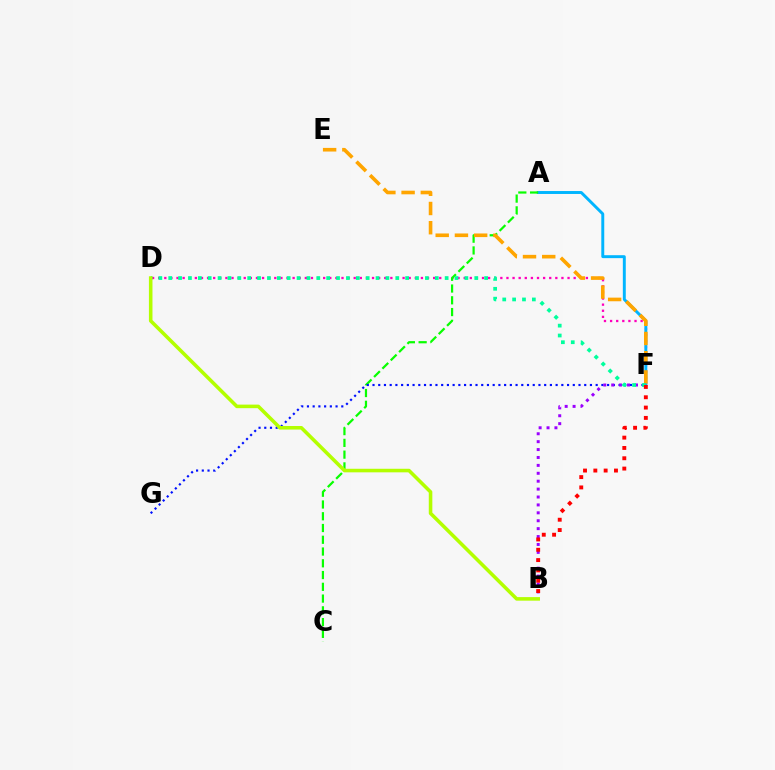{('D', 'F'): [{'color': '#ff00bd', 'line_style': 'dotted', 'thickness': 1.66}, {'color': '#00ff9d', 'line_style': 'dotted', 'thickness': 2.68}], ('A', 'F'): [{'color': '#00b5ff', 'line_style': 'solid', 'thickness': 2.12}], ('A', 'C'): [{'color': '#08ff00', 'line_style': 'dashed', 'thickness': 1.6}], ('F', 'G'): [{'color': '#0010ff', 'line_style': 'dotted', 'thickness': 1.55}], ('E', 'F'): [{'color': '#ffa500', 'line_style': 'dashed', 'thickness': 2.61}], ('B', 'F'): [{'color': '#9b00ff', 'line_style': 'dotted', 'thickness': 2.15}, {'color': '#ff0000', 'line_style': 'dotted', 'thickness': 2.8}], ('B', 'D'): [{'color': '#b3ff00', 'line_style': 'solid', 'thickness': 2.56}]}